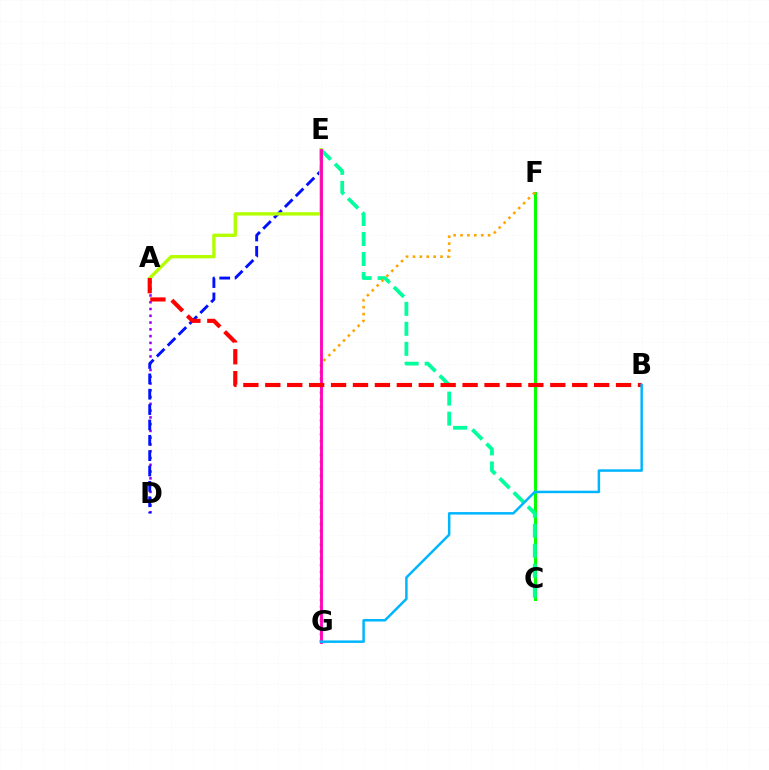{('A', 'D'): [{'color': '#9b00ff', 'line_style': 'dotted', 'thickness': 1.84}], ('C', 'F'): [{'color': '#08ff00', 'line_style': 'solid', 'thickness': 2.17}], ('D', 'E'): [{'color': '#0010ff', 'line_style': 'dashed', 'thickness': 2.09}], ('C', 'E'): [{'color': '#00ff9d', 'line_style': 'dashed', 'thickness': 2.72}], ('A', 'E'): [{'color': '#b3ff00', 'line_style': 'solid', 'thickness': 2.41}], ('F', 'G'): [{'color': '#ffa500', 'line_style': 'dotted', 'thickness': 1.87}], ('E', 'G'): [{'color': '#ff00bd', 'line_style': 'solid', 'thickness': 2.06}], ('A', 'B'): [{'color': '#ff0000', 'line_style': 'dashed', 'thickness': 2.98}], ('B', 'G'): [{'color': '#00b5ff', 'line_style': 'solid', 'thickness': 1.79}]}